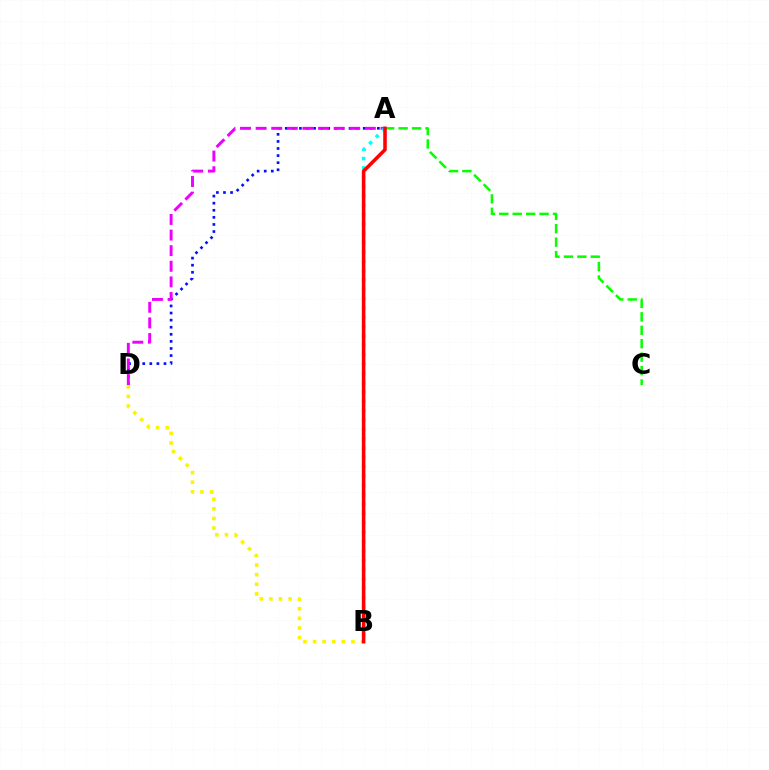{('A', 'D'): [{'color': '#0010ff', 'line_style': 'dotted', 'thickness': 1.93}, {'color': '#ee00ff', 'line_style': 'dashed', 'thickness': 2.12}], ('B', 'D'): [{'color': '#fcf500', 'line_style': 'dotted', 'thickness': 2.61}], ('A', 'C'): [{'color': '#08ff00', 'line_style': 'dashed', 'thickness': 1.82}], ('A', 'B'): [{'color': '#00fff6', 'line_style': 'dotted', 'thickness': 2.54}, {'color': '#ff0000', 'line_style': 'solid', 'thickness': 2.55}]}